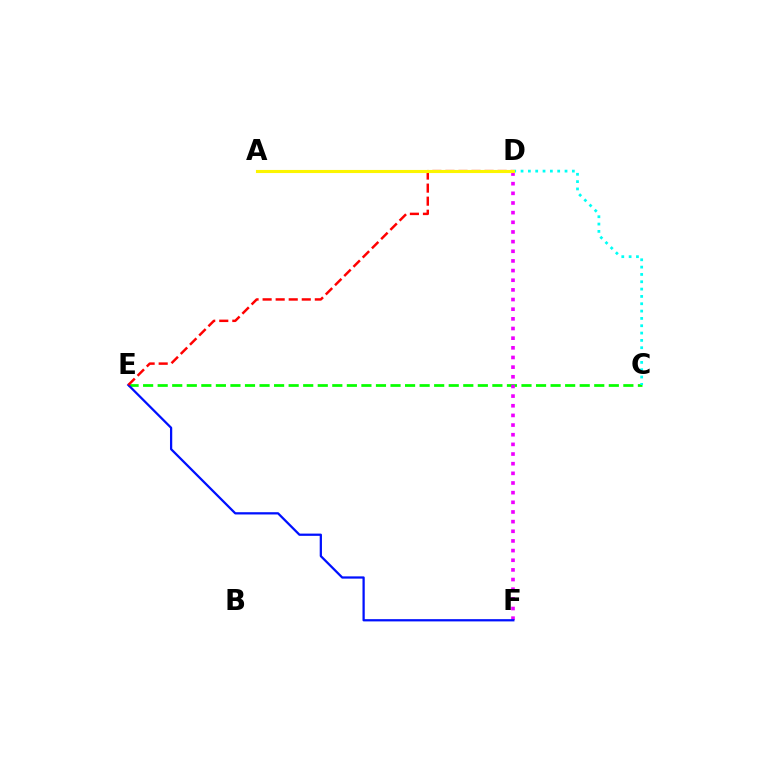{('C', 'E'): [{'color': '#08ff00', 'line_style': 'dashed', 'thickness': 1.98}], ('D', 'F'): [{'color': '#ee00ff', 'line_style': 'dotted', 'thickness': 2.62}], ('E', 'F'): [{'color': '#0010ff', 'line_style': 'solid', 'thickness': 1.62}], ('C', 'D'): [{'color': '#00fff6', 'line_style': 'dotted', 'thickness': 1.99}], ('D', 'E'): [{'color': '#ff0000', 'line_style': 'dashed', 'thickness': 1.77}], ('A', 'D'): [{'color': '#fcf500', 'line_style': 'solid', 'thickness': 2.23}]}